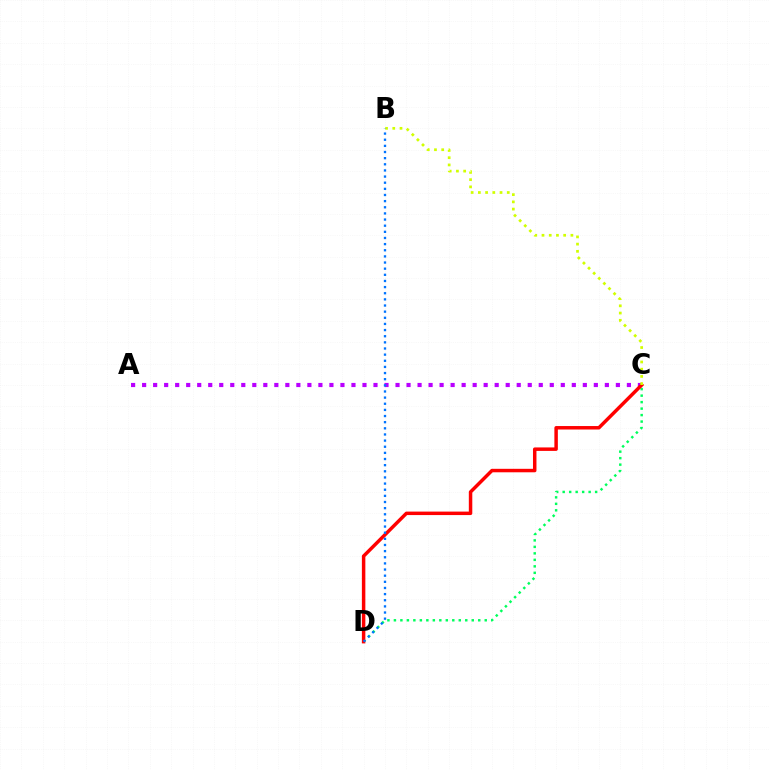{('C', 'D'): [{'color': '#00ff5c', 'line_style': 'dotted', 'thickness': 1.76}, {'color': '#ff0000', 'line_style': 'solid', 'thickness': 2.5}], ('A', 'C'): [{'color': '#b900ff', 'line_style': 'dotted', 'thickness': 2.99}], ('B', 'C'): [{'color': '#d1ff00', 'line_style': 'dotted', 'thickness': 1.96}], ('B', 'D'): [{'color': '#0074ff', 'line_style': 'dotted', 'thickness': 1.67}]}